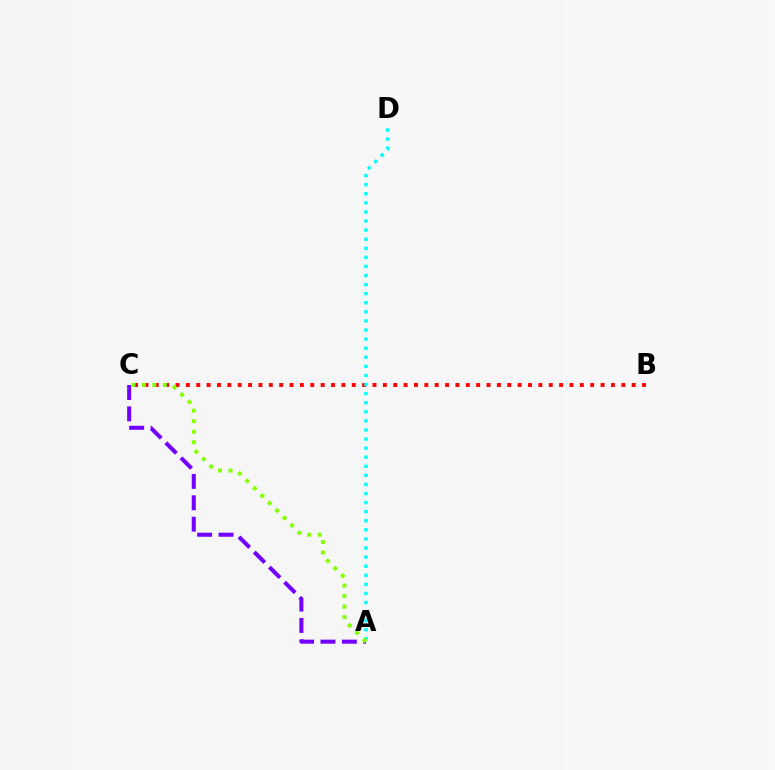{('B', 'C'): [{'color': '#ff0000', 'line_style': 'dotted', 'thickness': 2.82}], ('A', 'C'): [{'color': '#7200ff', 'line_style': 'dashed', 'thickness': 2.91}, {'color': '#84ff00', 'line_style': 'dotted', 'thickness': 2.86}], ('A', 'D'): [{'color': '#00fff6', 'line_style': 'dotted', 'thickness': 2.47}]}